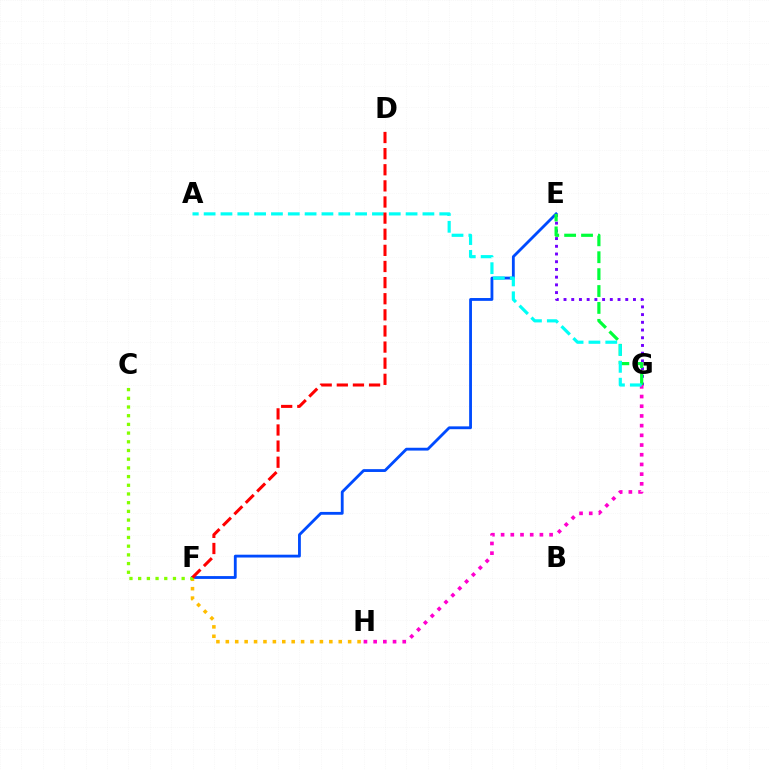{('E', 'F'): [{'color': '#004bff', 'line_style': 'solid', 'thickness': 2.04}], ('F', 'H'): [{'color': '#ffbd00', 'line_style': 'dotted', 'thickness': 2.56}], ('E', 'G'): [{'color': '#7200ff', 'line_style': 'dotted', 'thickness': 2.1}, {'color': '#00ff39', 'line_style': 'dashed', 'thickness': 2.3}], ('C', 'F'): [{'color': '#84ff00', 'line_style': 'dotted', 'thickness': 2.36}], ('G', 'H'): [{'color': '#ff00cf', 'line_style': 'dotted', 'thickness': 2.64}], ('A', 'G'): [{'color': '#00fff6', 'line_style': 'dashed', 'thickness': 2.29}], ('D', 'F'): [{'color': '#ff0000', 'line_style': 'dashed', 'thickness': 2.19}]}